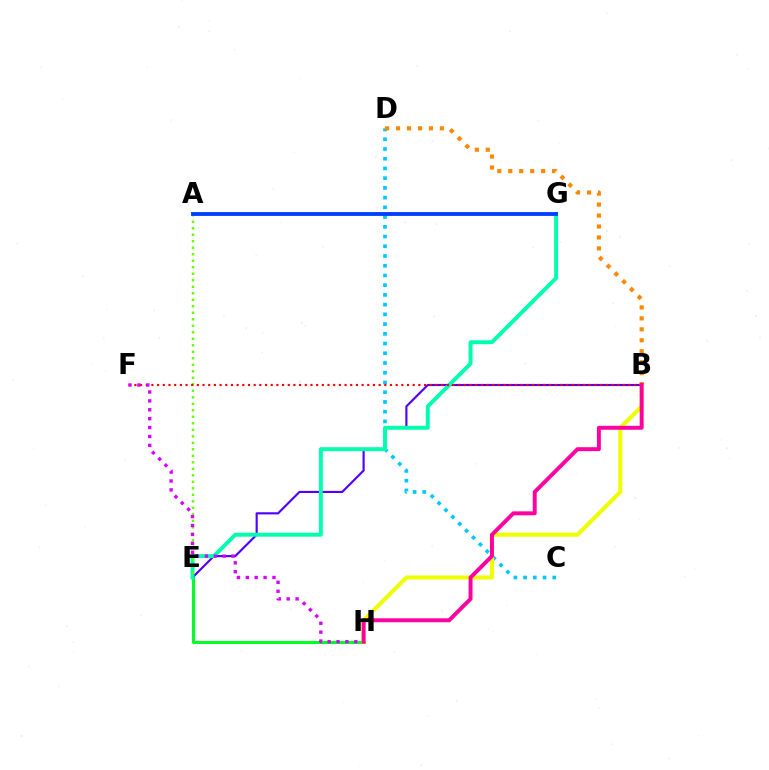{('C', 'D'): [{'color': '#00c7ff', 'line_style': 'dotted', 'thickness': 2.64}], ('E', 'H'): [{'color': '#00ff27', 'line_style': 'solid', 'thickness': 2.2}], ('B', 'H'): [{'color': '#eeff00', 'line_style': 'solid', 'thickness': 2.91}, {'color': '#ff00a0', 'line_style': 'solid', 'thickness': 2.84}], ('B', 'E'): [{'color': '#4f00ff', 'line_style': 'solid', 'thickness': 1.54}], ('E', 'G'): [{'color': '#00ffaf', 'line_style': 'solid', 'thickness': 2.84}], ('A', 'E'): [{'color': '#66ff00', 'line_style': 'dotted', 'thickness': 1.77}], ('A', 'G'): [{'color': '#003fff', 'line_style': 'solid', 'thickness': 2.77}], ('B', 'D'): [{'color': '#ff8800', 'line_style': 'dotted', 'thickness': 2.98}], ('B', 'F'): [{'color': '#ff0000', 'line_style': 'dotted', 'thickness': 1.54}], ('F', 'H'): [{'color': '#d600ff', 'line_style': 'dotted', 'thickness': 2.42}]}